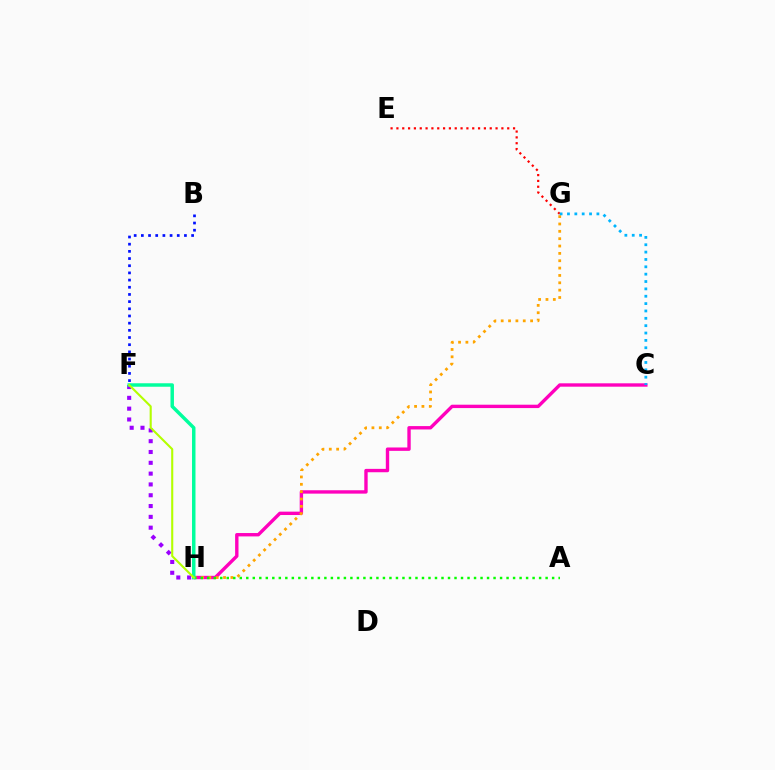{('F', 'H'): [{'color': '#9b00ff', 'line_style': 'dotted', 'thickness': 2.94}, {'color': '#00ff9d', 'line_style': 'solid', 'thickness': 2.5}, {'color': '#b3ff00', 'line_style': 'solid', 'thickness': 1.51}], ('E', 'G'): [{'color': '#ff0000', 'line_style': 'dotted', 'thickness': 1.58}], ('C', 'H'): [{'color': '#ff00bd', 'line_style': 'solid', 'thickness': 2.43}], ('G', 'H'): [{'color': '#ffa500', 'line_style': 'dotted', 'thickness': 2.0}], ('B', 'F'): [{'color': '#0010ff', 'line_style': 'dotted', 'thickness': 1.95}], ('A', 'H'): [{'color': '#08ff00', 'line_style': 'dotted', 'thickness': 1.77}], ('C', 'G'): [{'color': '#00b5ff', 'line_style': 'dotted', 'thickness': 2.0}]}